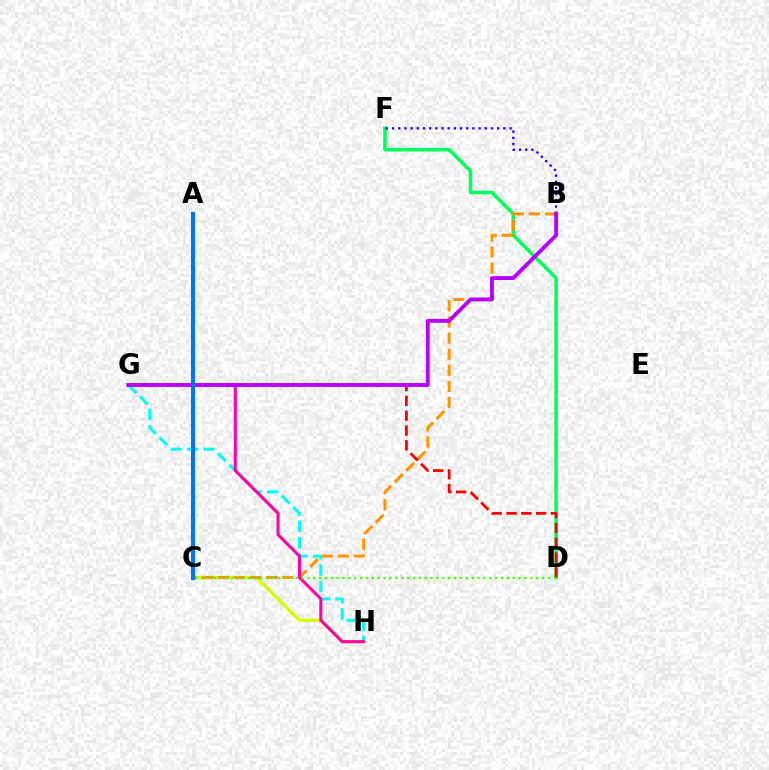{('D', 'F'): [{'color': '#00ff5c', 'line_style': 'solid', 'thickness': 2.56}], ('C', 'H'): [{'color': '#d1ff00', 'line_style': 'solid', 'thickness': 2.43}], ('G', 'H'): [{'color': '#00fff6', 'line_style': 'dashed', 'thickness': 2.21}, {'color': '#ff00ac', 'line_style': 'solid', 'thickness': 2.2}], ('B', 'C'): [{'color': '#ff9400', 'line_style': 'dashed', 'thickness': 2.19}], ('B', 'F'): [{'color': '#2500ff', 'line_style': 'dotted', 'thickness': 1.68}], ('D', 'G'): [{'color': '#ff0000', 'line_style': 'dashed', 'thickness': 2.01}], ('B', 'G'): [{'color': '#b900ff', 'line_style': 'solid', 'thickness': 2.79}], ('C', 'D'): [{'color': '#3dff00', 'line_style': 'dotted', 'thickness': 1.6}], ('A', 'C'): [{'color': '#0074ff', 'line_style': 'solid', 'thickness': 2.93}]}